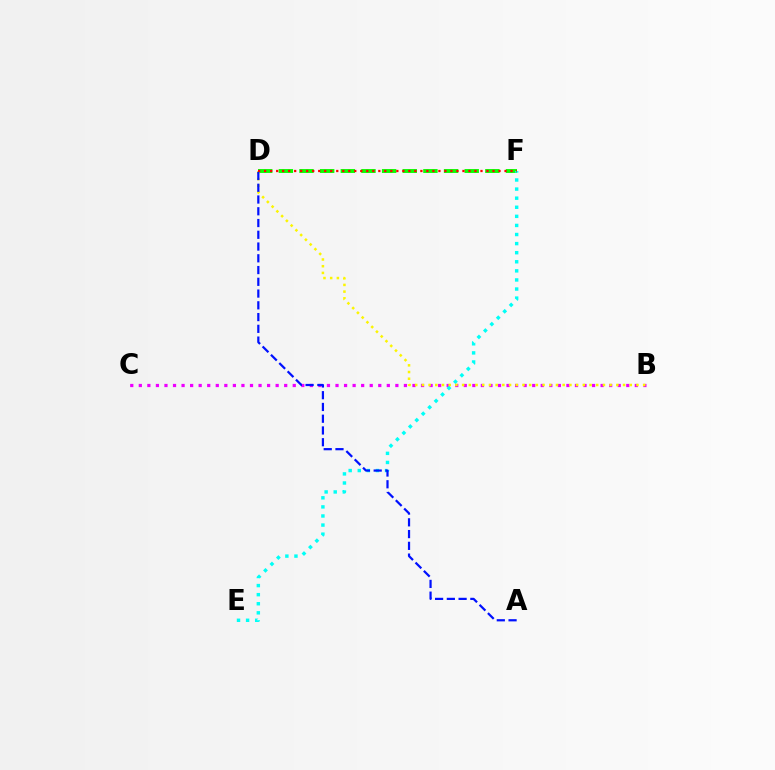{('D', 'F'): [{'color': '#08ff00', 'line_style': 'dashed', 'thickness': 2.81}, {'color': '#ff0000', 'line_style': 'dotted', 'thickness': 1.63}], ('B', 'C'): [{'color': '#ee00ff', 'line_style': 'dotted', 'thickness': 2.32}], ('E', 'F'): [{'color': '#00fff6', 'line_style': 'dotted', 'thickness': 2.47}], ('B', 'D'): [{'color': '#fcf500', 'line_style': 'dotted', 'thickness': 1.82}], ('A', 'D'): [{'color': '#0010ff', 'line_style': 'dashed', 'thickness': 1.6}]}